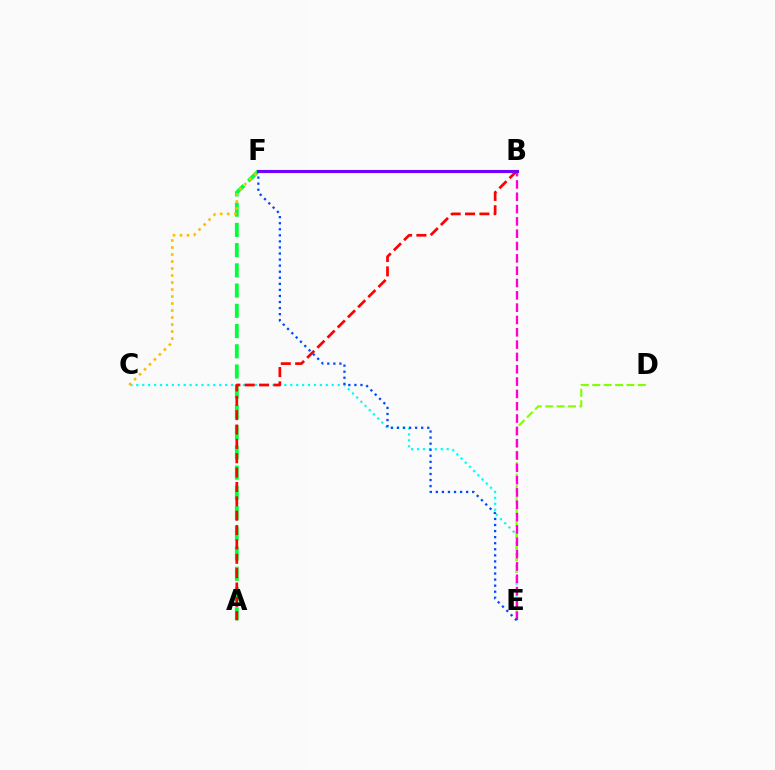{('C', 'E'): [{'color': '#00fff6', 'line_style': 'dotted', 'thickness': 1.61}], ('A', 'F'): [{'color': '#00ff39', 'line_style': 'dashed', 'thickness': 2.75}], ('D', 'E'): [{'color': '#84ff00', 'line_style': 'dashed', 'thickness': 1.55}], ('A', 'B'): [{'color': '#ff0000', 'line_style': 'dashed', 'thickness': 1.95}], ('B', 'E'): [{'color': '#ff00cf', 'line_style': 'dashed', 'thickness': 1.67}], ('B', 'F'): [{'color': '#7200ff', 'line_style': 'solid', 'thickness': 2.23}], ('E', 'F'): [{'color': '#004bff', 'line_style': 'dotted', 'thickness': 1.65}], ('C', 'F'): [{'color': '#ffbd00', 'line_style': 'dotted', 'thickness': 1.9}]}